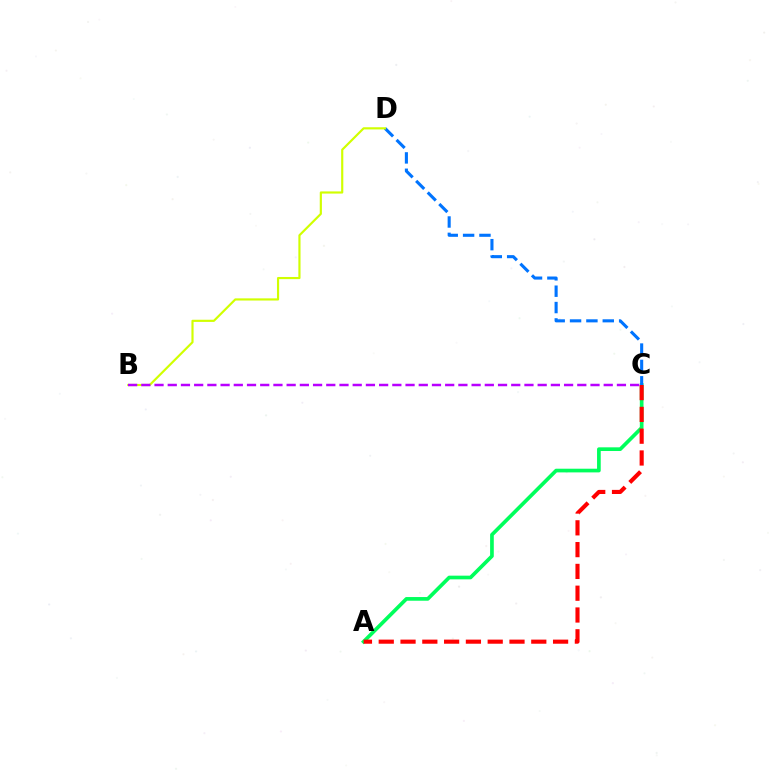{('A', 'C'): [{'color': '#00ff5c', 'line_style': 'solid', 'thickness': 2.65}, {'color': '#ff0000', 'line_style': 'dashed', 'thickness': 2.96}], ('C', 'D'): [{'color': '#0074ff', 'line_style': 'dashed', 'thickness': 2.22}], ('B', 'D'): [{'color': '#d1ff00', 'line_style': 'solid', 'thickness': 1.56}], ('B', 'C'): [{'color': '#b900ff', 'line_style': 'dashed', 'thickness': 1.79}]}